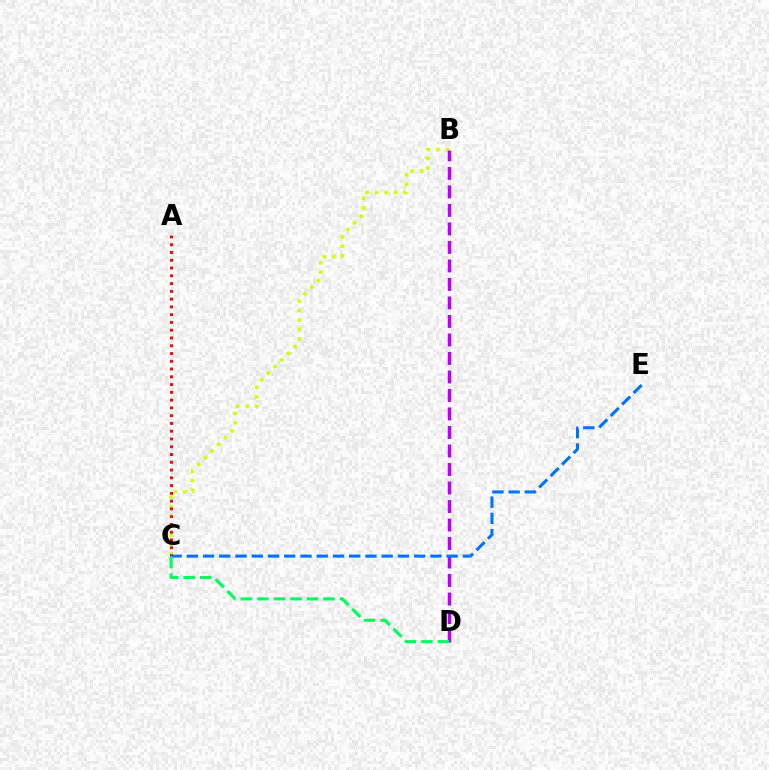{('B', 'C'): [{'color': '#d1ff00', 'line_style': 'dotted', 'thickness': 2.57}], ('B', 'D'): [{'color': '#b900ff', 'line_style': 'dashed', 'thickness': 2.51}], ('A', 'C'): [{'color': '#ff0000', 'line_style': 'dotted', 'thickness': 2.11}], ('C', 'E'): [{'color': '#0074ff', 'line_style': 'dashed', 'thickness': 2.21}], ('C', 'D'): [{'color': '#00ff5c', 'line_style': 'dashed', 'thickness': 2.24}]}